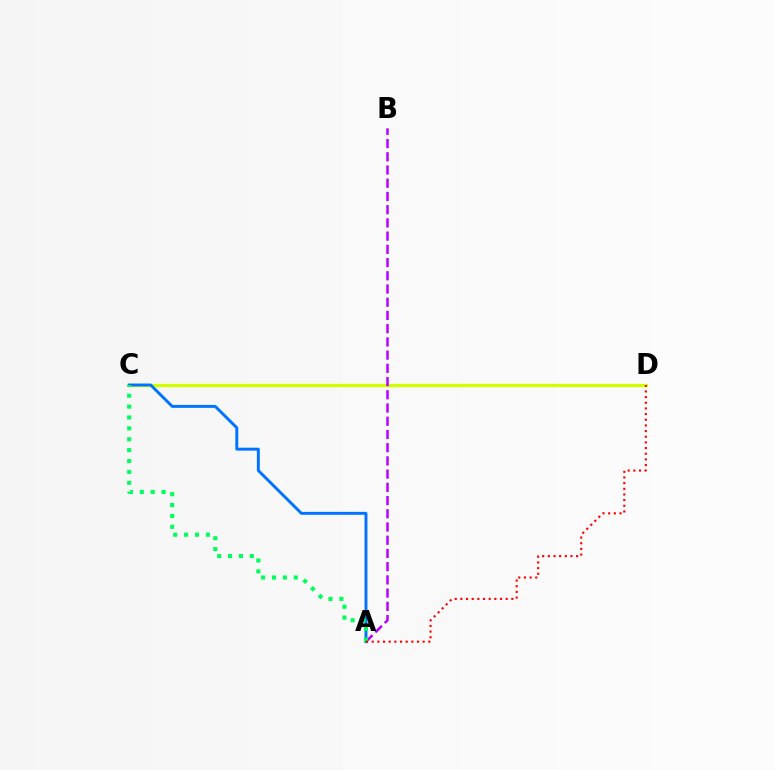{('C', 'D'): [{'color': '#d1ff00', 'line_style': 'solid', 'thickness': 2.37}], ('A', 'C'): [{'color': '#0074ff', 'line_style': 'solid', 'thickness': 2.11}, {'color': '#00ff5c', 'line_style': 'dotted', 'thickness': 2.96}], ('A', 'B'): [{'color': '#b900ff', 'line_style': 'dashed', 'thickness': 1.8}], ('A', 'D'): [{'color': '#ff0000', 'line_style': 'dotted', 'thickness': 1.54}]}